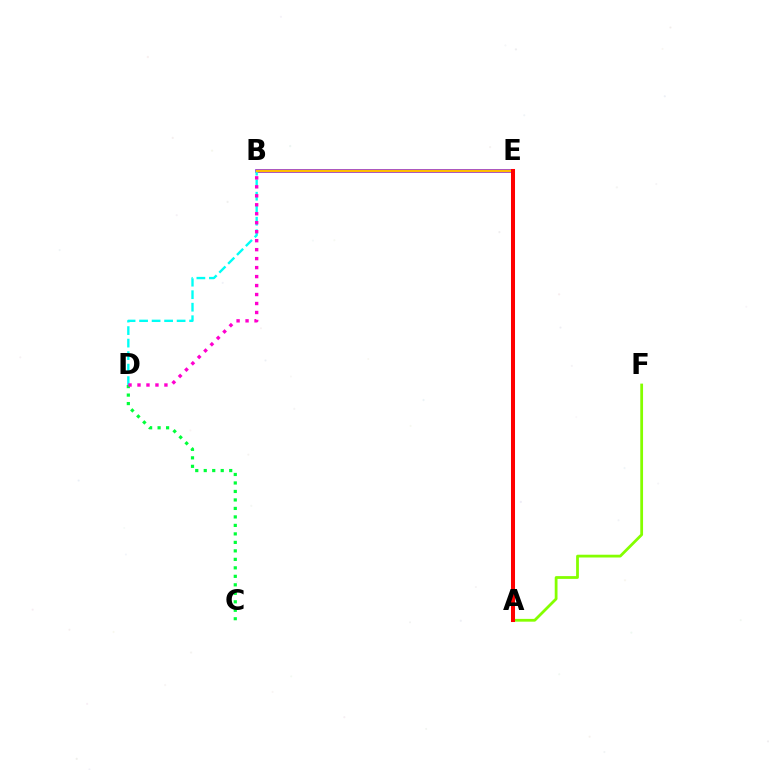{('B', 'E'): [{'color': '#7200ff', 'line_style': 'solid', 'thickness': 2.56}, {'color': '#ffbd00', 'line_style': 'solid', 'thickness': 1.8}], ('B', 'D'): [{'color': '#00fff6', 'line_style': 'dashed', 'thickness': 1.7}, {'color': '#ff00cf', 'line_style': 'dotted', 'thickness': 2.44}], ('A', 'E'): [{'color': '#004bff', 'line_style': 'solid', 'thickness': 2.09}, {'color': '#ff0000', 'line_style': 'solid', 'thickness': 2.9}], ('C', 'D'): [{'color': '#00ff39', 'line_style': 'dotted', 'thickness': 2.31}], ('A', 'F'): [{'color': '#84ff00', 'line_style': 'solid', 'thickness': 2.0}]}